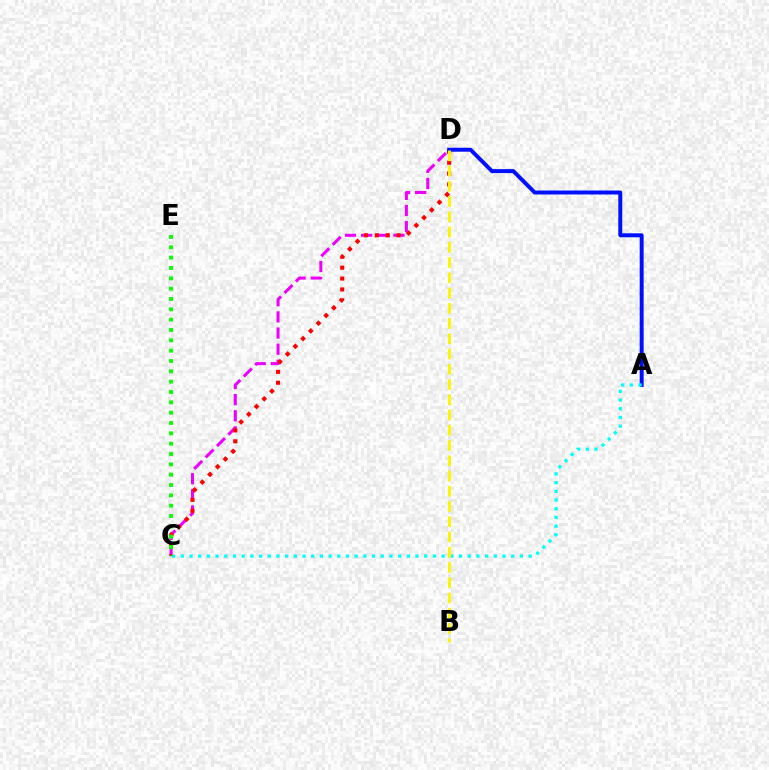{('C', 'D'): [{'color': '#ee00ff', 'line_style': 'dashed', 'thickness': 2.19}, {'color': '#ff0000', 'line_style': 'dotted', 'thickness': 2.96}], ('A', 'D'): [{'color': '#0010ff', 'line_style': 'solid', 'thickness': 2.85}], ('A', 'C'): [{'color': '#00fff6', 'line_style': 'dotted', 'thickness': 2.36}], ('B', 'D'): [{'color': '#fcf500', 'line_style': 'dashed', 'thickness': 2.07}], ('C', 'E'): [{'color': '#08ff00', 'line_style': 'dotted', 'thickness': 2.81}]}